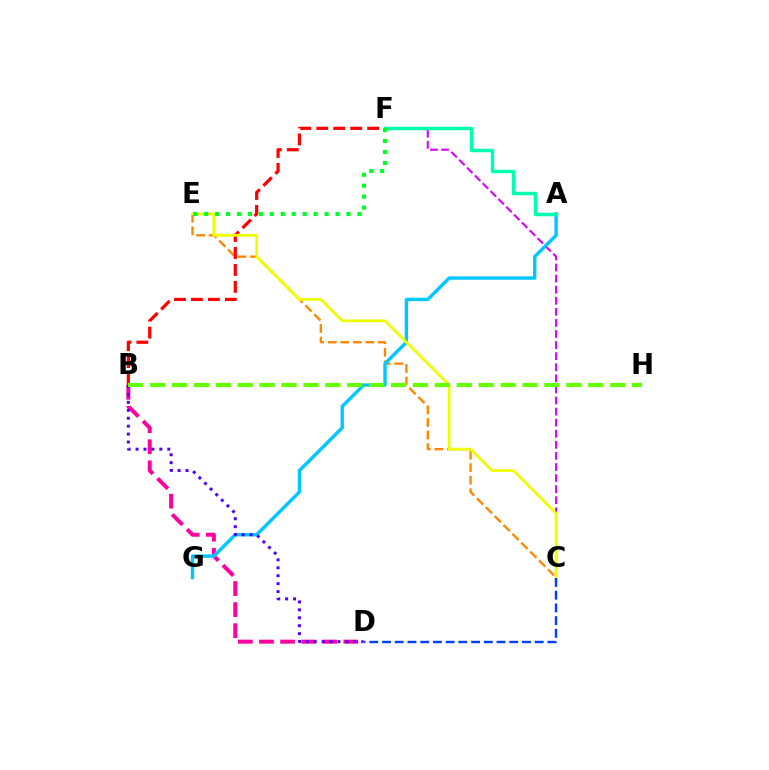{('C', 'E'): [{'color': '#ff8800', 'line_style': 'dashed', 'thickness': 1.71}, {'color': '#eeff00', 'line_style': 'solid', 'thickness': 1.99}], ('C', 'F'): [{'color': '#d600ff', 'line_style': 'dashed', 'thickness': 1.51}], ('B', 'D'): [{'color': '#ff00a0', 'line_style': 'dashed', 'thickness': 2.86}, {'color': '#4f00ff', 'line_style': 'dotted', 'thickness': 2.15}], ('A', 'G'): [{'color': '#00c7ff', 'line_style': 'solid', 'thickness': 2.45}], ('B', 'F'): [{'color': '#ff0000', 'line_style': 'dashed', 'thickness': 2.3}], ('A', 'F'): [{'color': '#00ffaf', 'line_style': 'solid', 'thickness': 2.51}], ('B', 'H'): [{'color': '#66ff00', 'line_style': 'dashed', 'thickness': 2.98}], ('C', 'D'): [{'color': '#003fff', 'line_style': 'dashed', 'thickness': 1.73}], ('E', 'F'): [{'color': '#00ff27', 'line_style': 'dotted', 'thickness': 2.98}]}